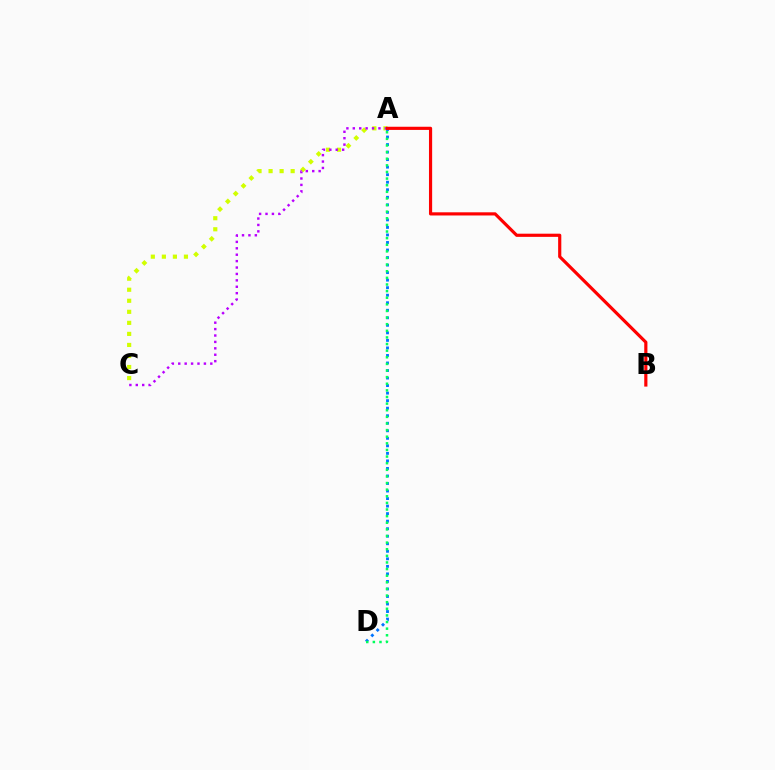{('A', 'C'): [{'color': '#d1ff00', 'line_style': 'dotted', 'thickness': 3.0}, {'color': '#b900ff', 'line_style': 'dotted', 'thickness': 1.74}], ('A', 'D'): [{'color': '#0074ff', 'line_style': 'dotted', 'thickness': 2.05}, {'color': '#00ff5c', 'line_style': 'dotted', 'thickness': 1.8}], ('A', 'B'): [{'color': '#ff0000', 'line_style': 'solid', 'thickness': 2.28}]}